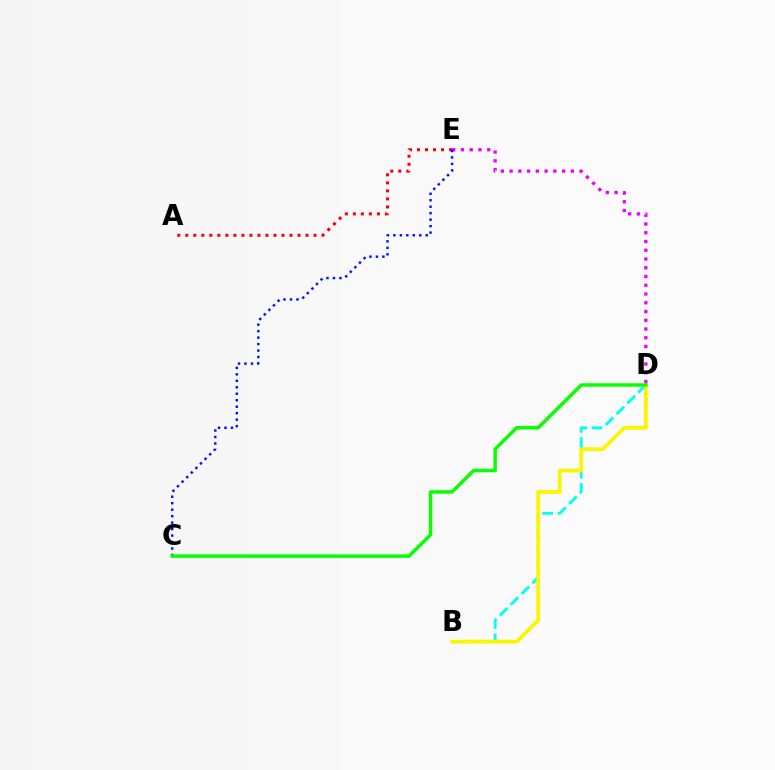{('A', 'E'): [{'color': '#ff0000', 'line_style': 'dotted', 'thickness': 2.18}], ('B', 'D'): [{'color': '#00fff6', 'line_style': 'dashed', 'thickness': 2.08}, {'color': '#fcf500', 'line_style': 'solid', 'thickness': 2.73}], ('D', 'E'): [{'color': '#ee00ff', 'line_style': 'dotted', 'thickness': 2.38}], ('C', 'E'): [{'color': '#0010ff', 'line_style': 'dotted', 'thickness': 1.76}], ('C', 'D'): [{'color': '#08ff00', 'line_style': 'solid', 'thickness': 2.49}]}